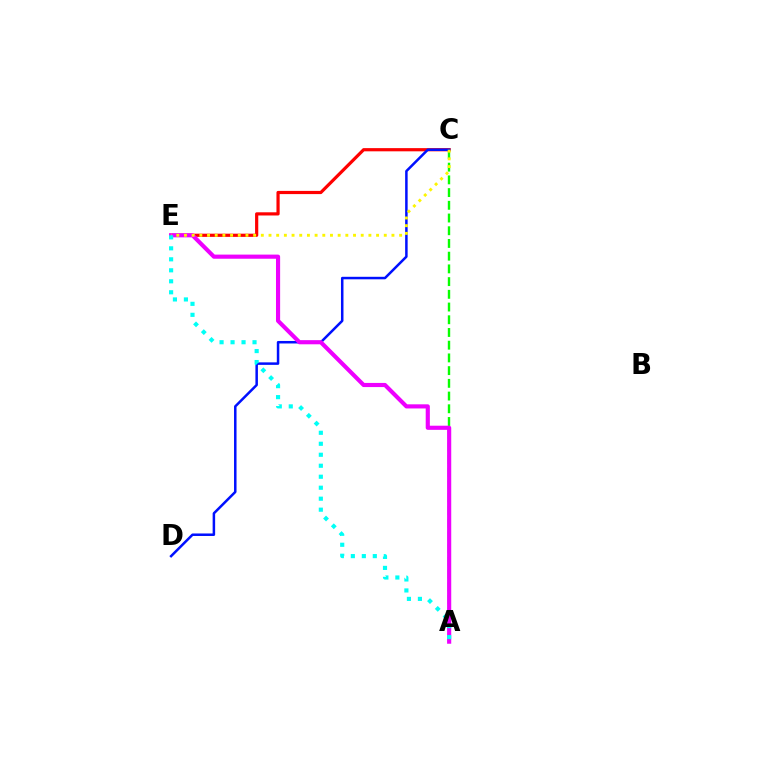{('A', 'C'): [{'color': '#08ff00', 'line_style': 'dashed', 'thickness': 1.73}], ('C', 'E'): [{'color': '#ff0000', 'line_style': 'solid', 'thickness': 2.3}, {'color': '#fcf500', 'line_style': 'dotted', 'thickness': 2.09}], ('C', 'D'): [{'color': '#0010ff', 'line_style': 'solid', 'thickness': 1.8}], ('A', 'E'): [{'color': '#ee00ff', 'line_style': 'solid', 'thickness': 2.98}, {'color': '#00fff6', 'line_style': 'dotted', 'thickness': 2.98}]}